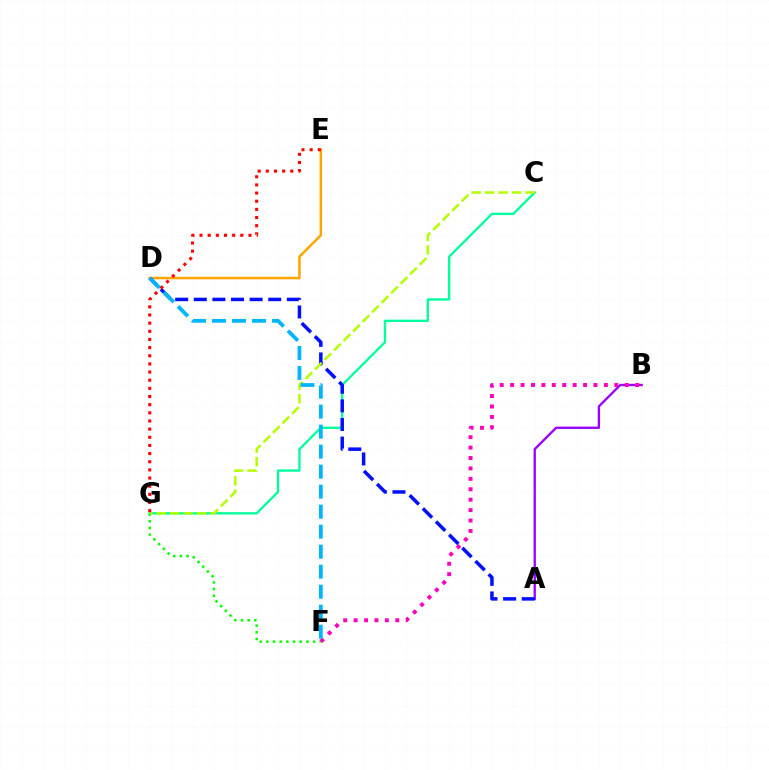{('D', 'E'): [{'color': '#ffa500', 'line_style': 'solid', 'thickness': 1.82}], ('F', 'G'): [{'color': '#08ff00', 'line_style': 'dotted', 'thickness': 1.82}], ('C', 'G'): [{'color': '#00ff9d', 'line_style': 'solid', 'thickness': 1.68}, {'color': '#b3ff00', 'line_style': 'dashed', 'thickness': 1.83}], ('A', 'B'): [{'color': '#9b00ff', 'line_style': 'solid', 'thickness': 1.68}], ('B', 'F'): [{'color': '#ff00bd', 'line_style': 'dotted', 'thickness': 2.83}], ('A', 'D'): [{'color': '#0010ff', 'line_style': 'dashed', 'thickness': 2.53}], ('D', 'F'): [{'color': '#00b5ff', 'line_style': 'dashed', 'thickness': 2.72}], ('E', 'G'): [{'color': '#ff0000', 'line_style': 'dotted', 'thickness': 2.21}]}